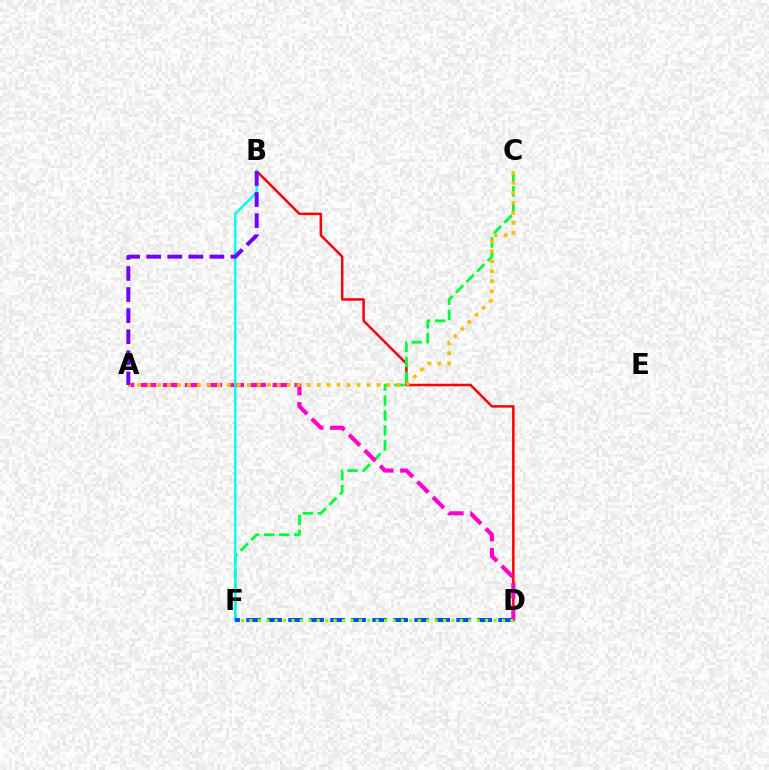{('B', 'D'): [{'color': '#ff0000', 'line_style': 'solid', 'thickness': 1.8}], ('C', 'F'): [{'color': '#00ff39', 'line_style': 'dashed', 'thickness': 2.04}], ('A', 'D'): [{'color': '#ff00cf', 'line_style': 'dashed', 'thickness': 2.98}], ('B', 'F'): [{'color': '#00fff6', 'line_style': 'solid', 'thickness': 1.76}], ('A', 'C'): [{'color': '#ffbd00', 'line_style': 'dotted', 'thickness': 2.71}], ('D', 'F'): [{'color': '#004bff', 'line_style': 'dashed', 'thickness': 2.85}, {'color': '#84ff00', 'line_style': 'dotted', 'thickness': 2.29}], ('A', 'B'): [{'color': '#7200ff', 'line_style': 'dashed', 'thickness': 2.86}]}